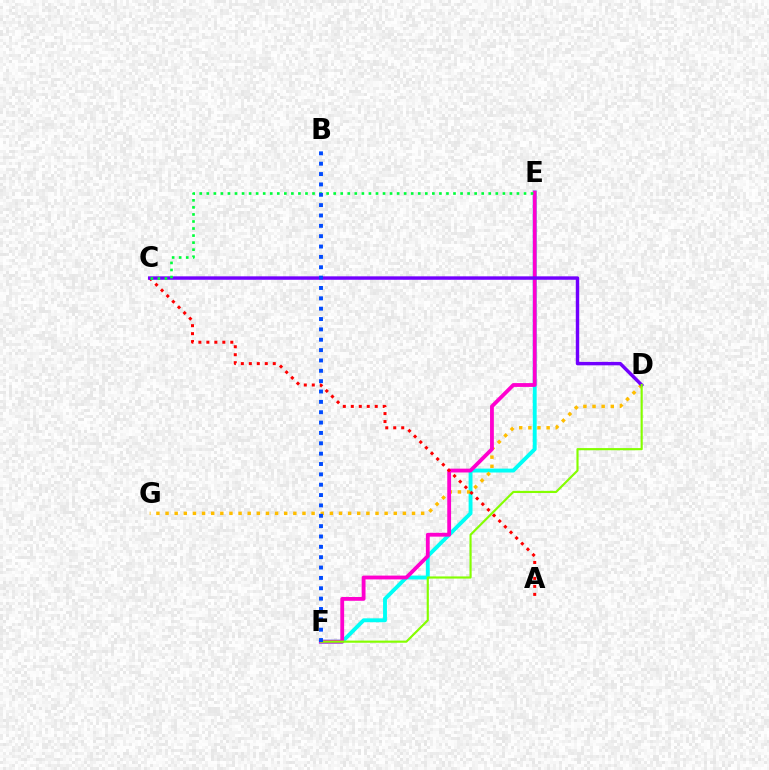{('E', 'F'): [{'color': '#00fff6', 'line_style': 'solid', 'thickness': 2.8}, {'color': '#ff00cf', 'line_style': 'solid', 'thickness': 2.75}], ('D', 'G'): [{'color': '#ffbd00', 'line_style': 'dotted', 'thickness': 2.48}], ('A', 'C'): [{'color': '#ff0000', 'line_style': 'dotted', 'thickness': 2.17}], ('C', 'D'): [{'color': '#7200ff', 'line_style': 'solid', 'thickness': 2.47}], ('C', 'E'): [{'color': '#00ff39', 'line_style': 'dotted', 'thickness': 1.92}], ('D', 'F'): [{'color': '#84ff00', 'line_style': 'solid', 'thickness': 1.55}], ('B', 'F'): [{'color': '#004bff', 'line_style': 'dotted', 'thickness': 2.81}]}